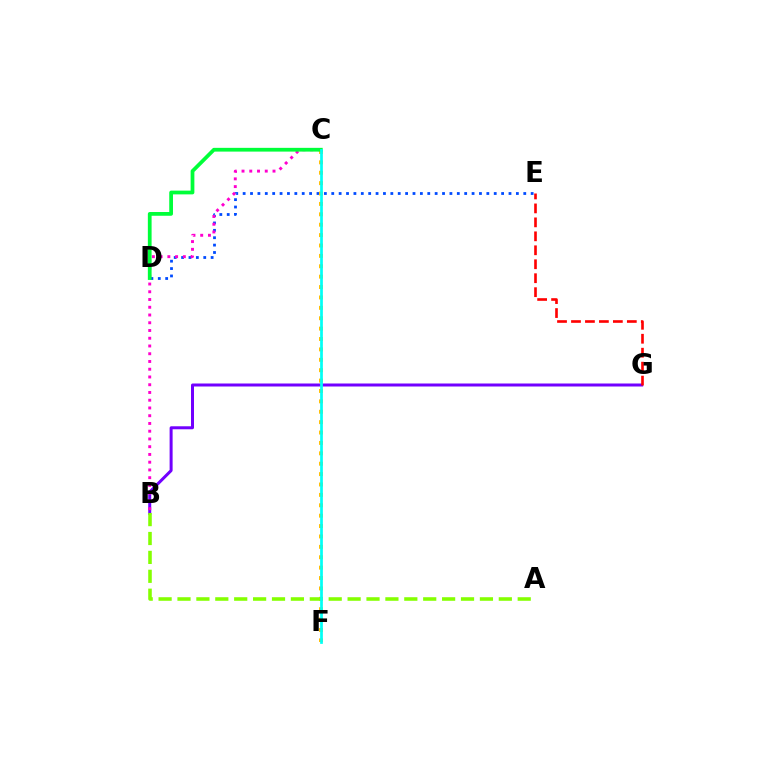{('D', 'E'): [{'color': '#004bff', 'line_style': 'dotted', 'thickness': 2.01}], ('B', 'G'): [{'color': '#7200ff', 'line_style': 'solid', 'thickness': 2.16}], ('B', 'C'): [{'color': '#ff00cf', 'line_style': 'dotted', 'thickness': 2.1}], ('C', 'F'): [{'color': '#ffbd00', 'line_style': 'dotted', 'thickness': 2.82}, {'color': '#00fff6', 'line_style': 'solid', 'thickness': 1.96}], ('A', 'B'): [{'color': '#84ff00', 'line_style': 'dashed', 'thickness': 2.57}], ('C', 'D'): [{'color': '#00ff39', 'line_style': 'solid', 'thickness': 2.7}], ('E', 'G'): [{'color': '#ff0000', 'line_style': 'dashed', 'thickness': 1.9}]}